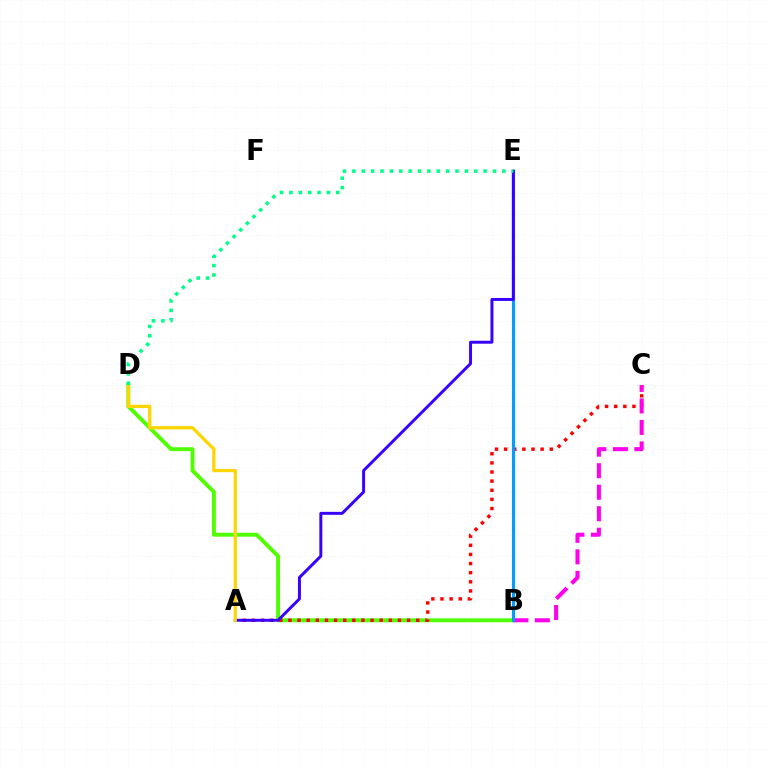{('B', 'D'): [{'color': '#4fff00', 'line_style': 'solid', 'thickness': 2.81}], ('A', 'C'): [{'color': '#ff0000', 'line_style': 'dotted', 'thickness': 2.48}], ('B', 'C'): [{'color': '#ff00ed', 'line_style': 'dashed', 'thickness': 2.92}], ('B', 'E'): [{'color': '#009eff', 'line_style': 'solid', 'thickness': 2.25}], ('A', 'E'): [{'color': '#3700ff', 'line_style': 'solid', 'thickness': 2.13}], ('A', 'D'): [{'color': '#ffd500', 'line_style': 'solid', 'thickness': 2.33}], ('D', 'E'): [{'color': '#00ff86', 'line_style': 'dotted', 'thickness': 2.55}]}